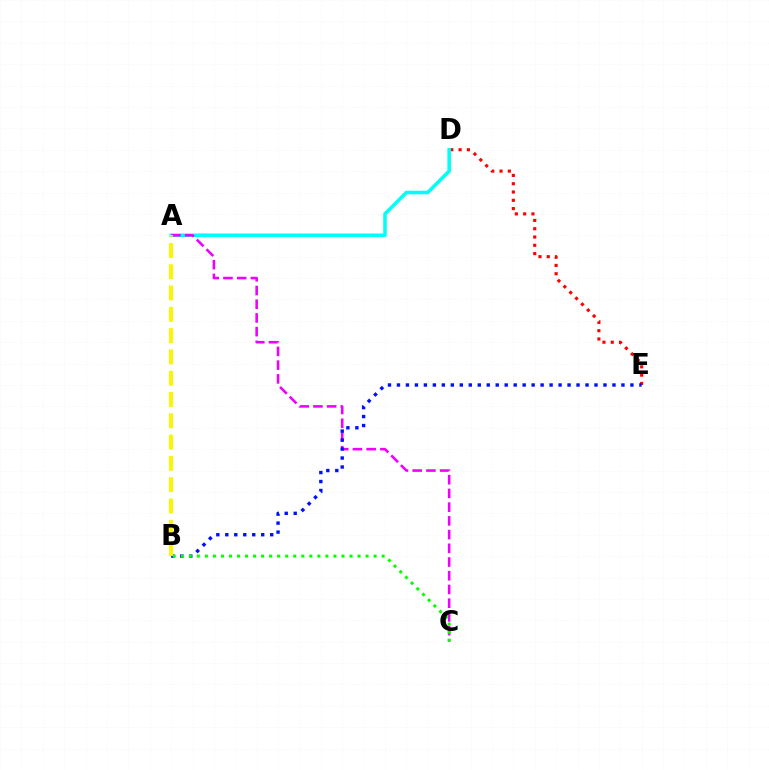{('D', 'E'): [{'color': '#ff0000', 'line_style': 'dotted', 'thickness': 2.25}], ('A', 'D'): [{'color': '#00fff6', 'line_style': 'solid', 'thickness': 2.56}], ('A', 'C'): [{'color': '#ee00ff', 'line_style': 'dashed', 'thickness': 1.86}], ('B', 'E'): [{'color': '#0010ff', 'line_style': 'dotted', 'thickness': 2.44}], ('B', 'C'): [{'color': '#08ff00', 'line_style': 'dotted', 'thickness': 2.18}], ('A', 'B'): [{'color': '#fcf500', 'line_style': 'dashed', 'thickness': 2.89}]}